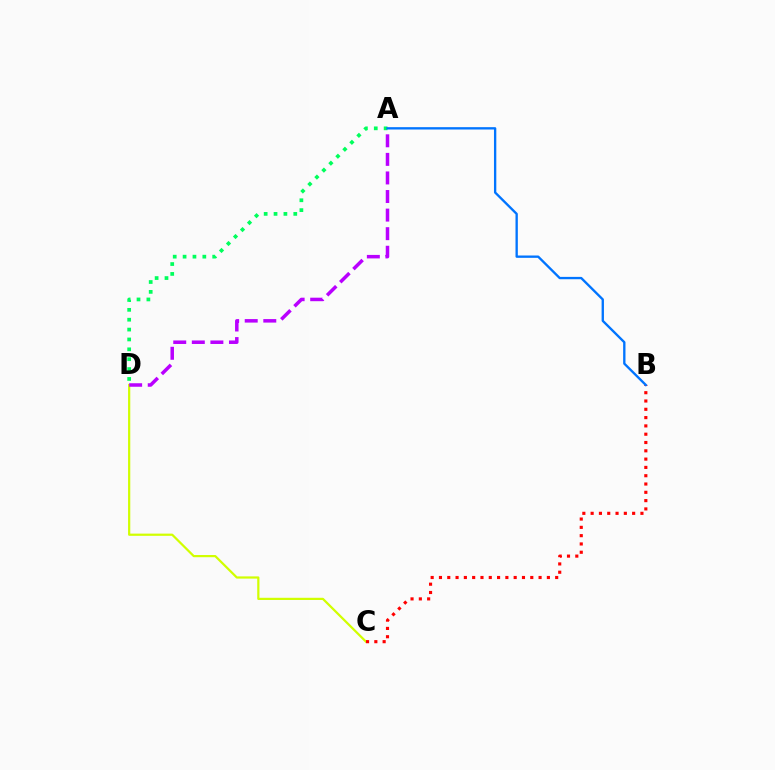{('C', 'D'): [{'color': '#d1ff00', 'line_style': 'solid', 'thickness': 1.6}], ('B', 'C'): [{'color': '#ff0000', 'line_style': 'dotted', 'thickness': 2.26}], ('A', 'D'): [{'color': '#b900ff', 'line_style': 'dashed', 'thickness': 2.52}, {'color': '#00ff5c', 'line_style': 'dotted', 'thickness': 2.68}], ('A', 'B'): [{'color': '#0074ff', 'line_style': 'solid', 'thickness': 1.69}]}